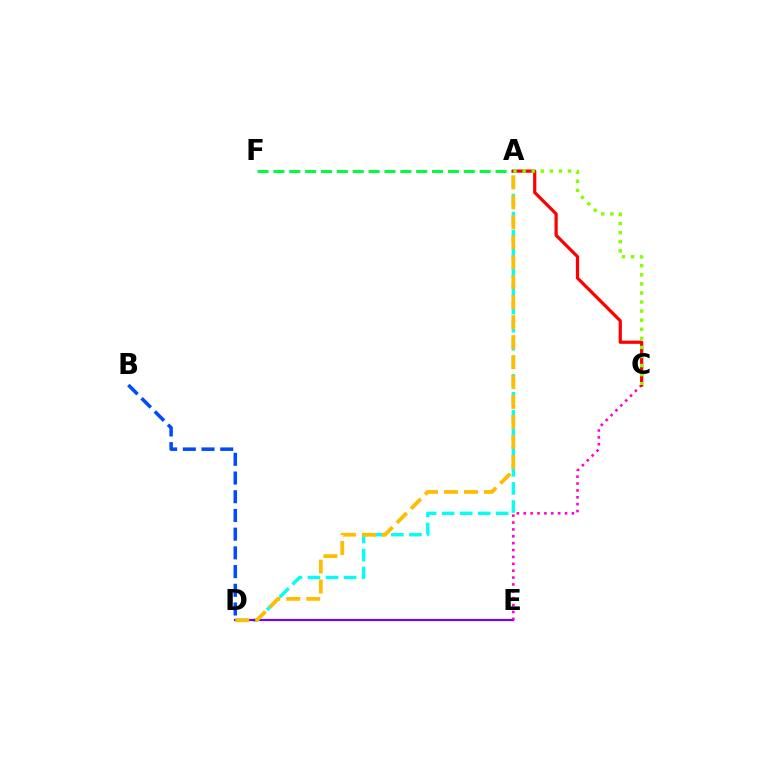{('A', 'D'): [{'color': '#00fff6', 'line_style': 'dashed', 'thickness': 2.45}, {'color': '#ffbd00', 'line_style': 'dashed', 'thickness': 2.71}], ('D', 'E'): [{'color': '#7200ff', 'line_style': 'solid', 'thickness': 1.56}], ('A', 'F'): [{'color': '#00ff39', 'line_style': 'dashed', 'thickness': 2.16}], ('C', 'E'): [{'color': '#ff00cf', 'line_style': 'dotted', 'thickness': 1.87}], ('A', 'C'): [{'color': '#ff0000', 'line_style': 'solid', 'thickness': 2.32}, {'color': '#84ff00', 'line_style': 'dotted', 'thickness': 2.47}], ('B', 'D'): [{'color': '#004bff', 'line_style': 'dashed', 'thickness': 2.54}]}